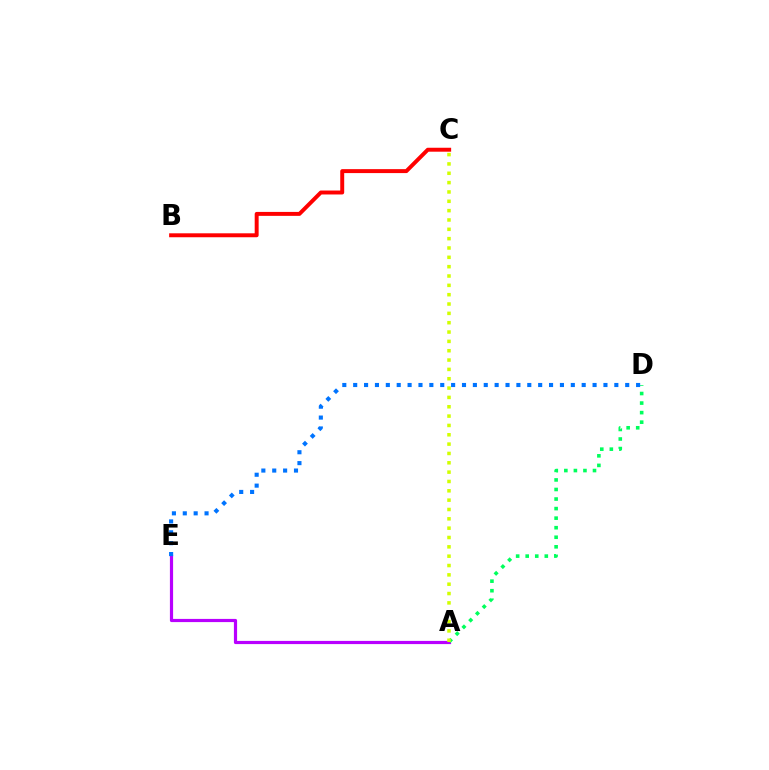{('B', 'C'): [{'color': '#ff0000', 'line_style': 'solid', 'thickness': 2.84}], ('A', 'E'): [{'color': '#b900ff', 'line_style': 'solid', 'thickness': 2.29}], ('A', 'D'): [{'color': '#00ff5c', 'line_style': 'dotted', 'thickness': 2.6}], ('A', 'C'): [{'color': '#d1ff00', 'line_style': 'dotted', 'thickness': 2.54}], ('D', 'E'): [{'color': '#0074ff', 'line_style': 'dotted', 'thickness': 2.96}]}